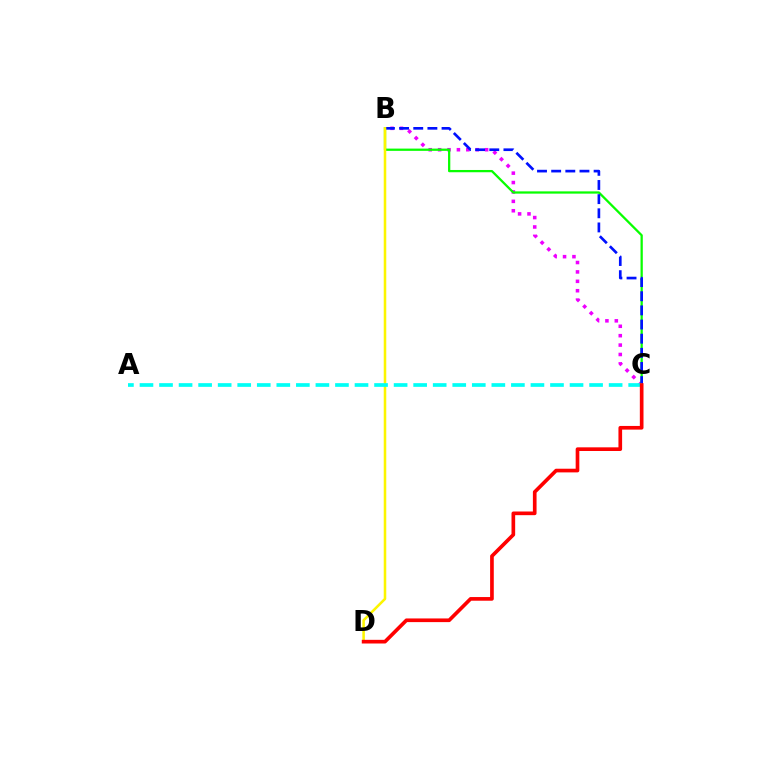{('B', 'C'): [{'color': '#ee00ff', 'line_style': 'dotted', 'thickness': 2.55}, {'color': '#08ff00', 'line_style': 'solid', 'thickness': 1.63}, {'color': '#0010ff', 'line_style': 'dashed', 'thickness': 1.92}], ('B', 'D'): [{'color': '#fcf500', 'line_style': 'solid', 'thickness': 1.83}], ('A', 'C'): [{'color': '#00fff6', 'line_style': 'dashed', 'thickness': 2.66}], ('C', 'D'): [{'color': '#ff0000', 'line_style': 'solid', 'thickness': 2.64}]}